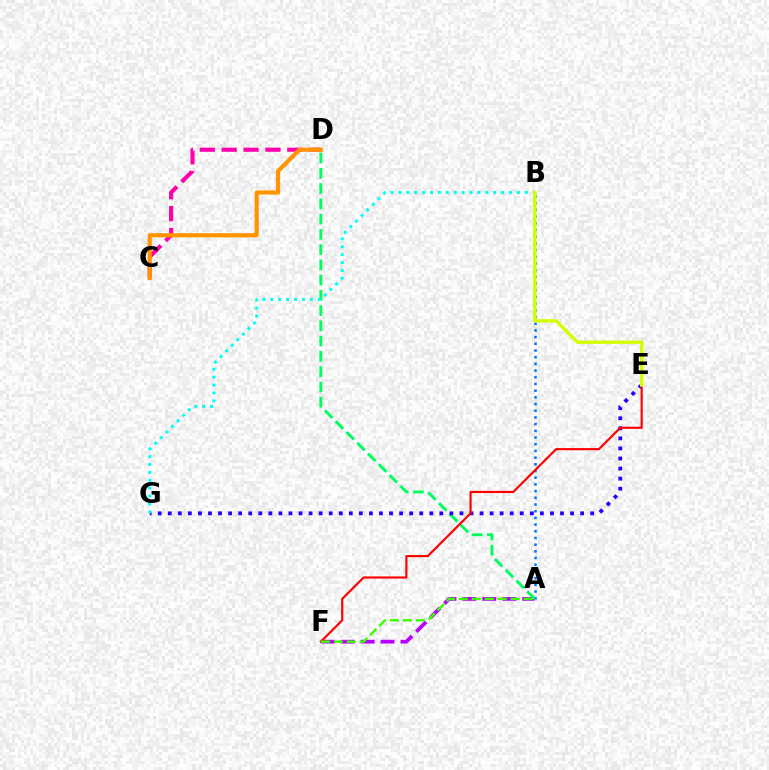{('A', 'F'): [{'color': '#b900ff', 'line_style': 'dashed', 'thickness': 2.71}, {'color': '#3dff00', 'line_style': 'dashed', 'thickness': 1.76}], ('A', 'B'): [{'color': '#0074ff', 'line_style': 'dotted', 'thickness': 1.82}], ('A', 'D'): [{'color': '#00ff5c', 'line_style': 'dashed', 'thickness': 2.07}], ('E', 'G'): [{'color': '#2500ff', 'line_style': 'dotted', 'thickness': 2.73}], ('C', 'D'): [{'color': '#ff00ac', 'line_style': 'dashed', 'thickness': 2.97}, {'color': '#ff9400', 'line_style': 'solid', 'thickness': 3.0}], ('B', 'G'): [{'color': '#00fff6', 'line_style': 'dotted', 'thickness': 2.15}], ('E', 'F'): [{'color': '#ff0000', 'line_style': 'solid', 'thickness': 1.55}], ('B', 'E'): [{'color': '#d1ff00', 'line_style': 'solid', 'thickness': 2.43}]}